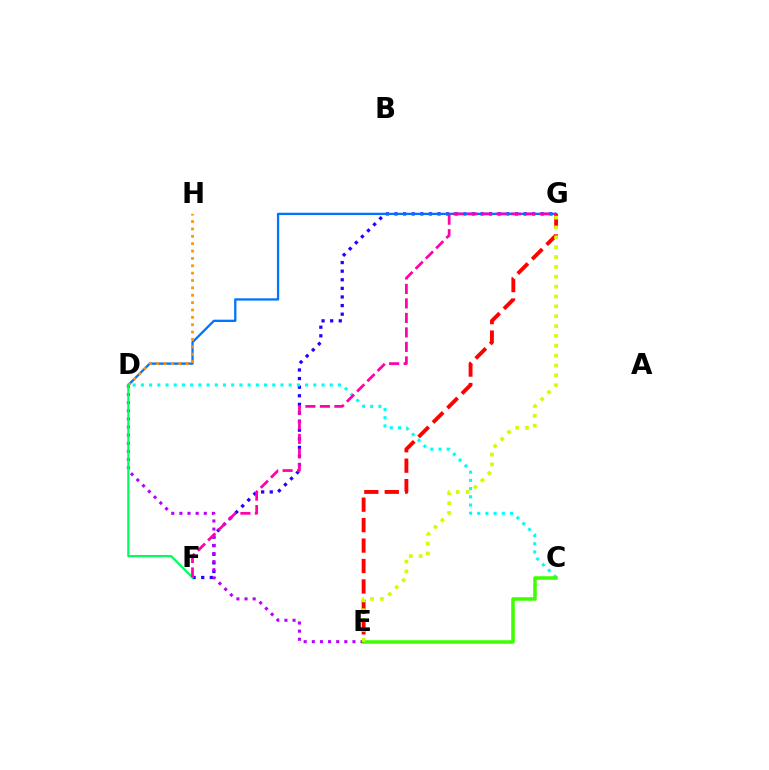{('F', 'G'): [{'color': '#2500ff', 'line_style': 'dotted', 'thickness': 2.34}, {'color': '#ff00ac', 'line_style': 'dashed', 'thickness': 1.97}], ('D', 'E'): [{'color': '#b900ff', 'line_style': 'dotted', 'thickness': 2.21}], ('D', 'G'): [{'color': '#0074ff', 'line_style': 'solid', 'thickness': 1.65}], ('E', 'G'): [{'color': '#ff0000', 'line_style': 'dashed', 'thickness': 2.78}, {'color': '#d1ff00', 'line_style': 'dotted', 'thickness': 2.68}], ('D', 'H'): [{'color': '#ff9400', 'line_style': 'dotted', 'thickness': 2.0}], ('C', 'D'): [{'color': '#00fff6', 'line_style': 'dotted', 'thickness': 2.23}], ('D', 'F'): [{'color': '#00ff5c', 'line_style': 'solid', 'thickness': 1.6}], ('C', 'E'): [{'color': '#3dff00', 'line_style': 'solid', 'thickness': 2.54}]}